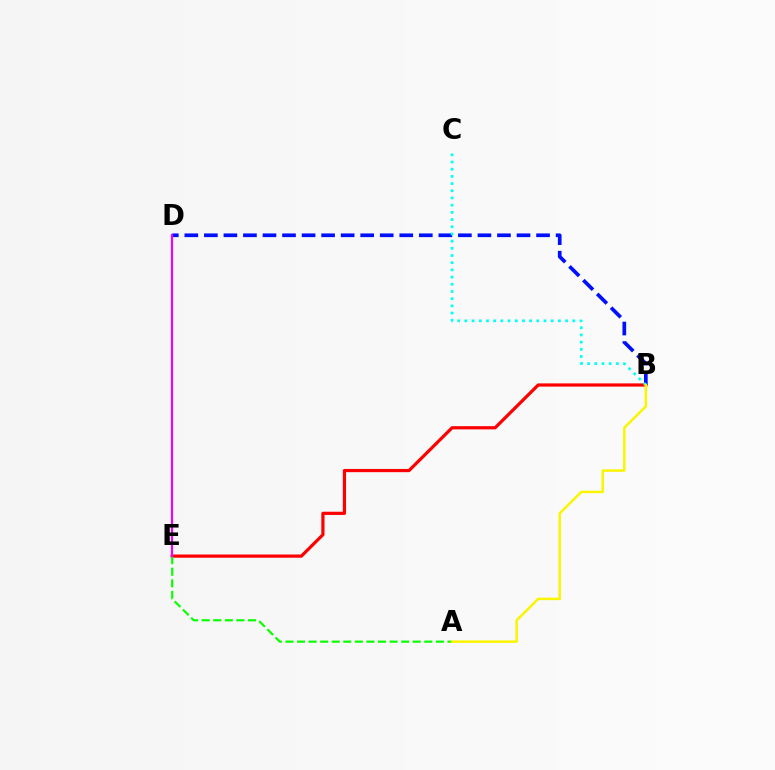{('B', 'E'): [{'color': '#ff0000', 'line_style': 'solid', 'thickness': 2.32}], ('A', 'E'): [{'color': '#08ff00', 'line_style': 'dashed', 'thickness': 1.57}], ('B', 'D'): [{'color': '#0010ff', 'line_style': 'dashed', 'thickness': 2.65}], ('B', 'C'): [{'color': '#00fff6', 'line_style': 'dotted', 'thickness': 1.95}], ('A', 'B'): [{'color': '#fcf500', 'line_style': 'solid', 'thickness': 1.8}], ('D', 'E'): [{'color': '#ee00ff', 'line_style': 'solid', 'thickness': 1.58}]}